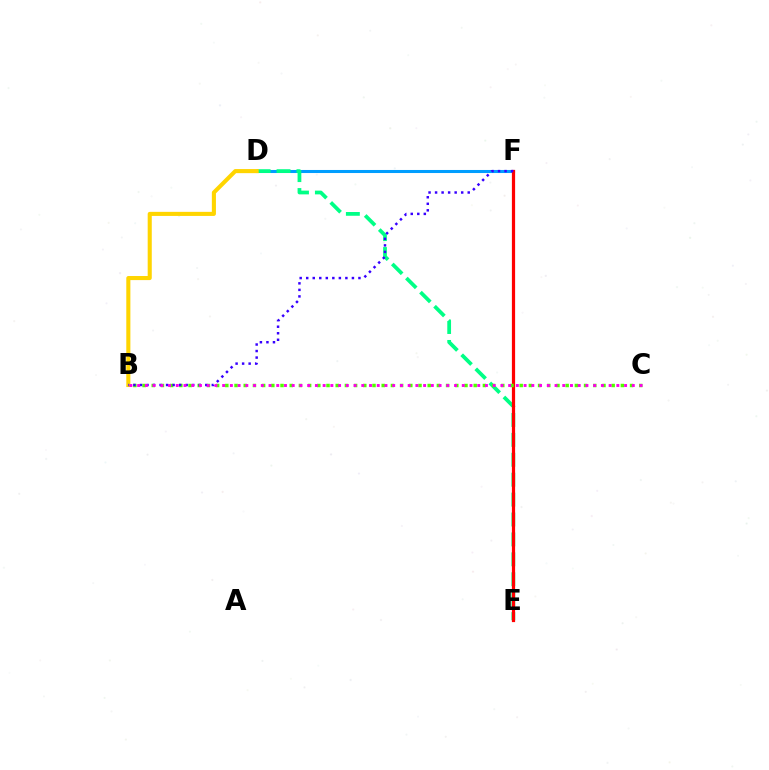{('D', 'F'): [{'color': '#009eff', 'line_style': 'solid', 'thickness': 2.2}], ('D', 'E'): [{'color': '#00ff86', 'line_style': 'dashed', 'thickness': 2.71}], ('B', 'D'): [{'color': '#ffd500', 'line_style': 'solid', 'thickness': 2.94}], ('E', 'F'): [{'color': '#ff0000', 'line_style': 'solid', 'thickness': 2.32}], ('B', 'C'): [{'color': '#4fff00', 'line_style': 'dotted', 'thickness': 2.5}, {'color': '#ff00ed', 'line_style': 'dotted', 'thickness': 2.1}], ('B', 'F'): [{'color': '#3700ff', 'line_style': 'dotted', 'thickness': 1.77}]}